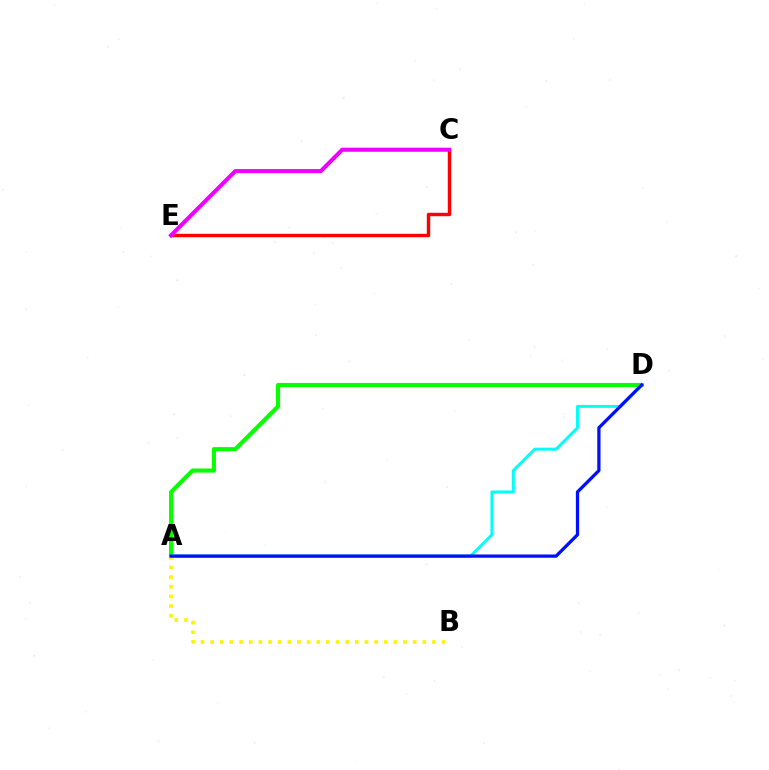{('A', 'D'): [{'color': '#08ff00', 'line_style': 'solid', 'thickness': 2.96}, {'color': '#00fff6', 'line_style': 'solid', 'thickness': 2.13}, {'color': '#0010ff', 'line_style': 'solid', 'thickness': 2.35}], ('C', 'E'): [{'color': '#ff0000', 'line_style': 'solid', 'thickness': 2.48}, {'color': '#ee00ff', 'line_style': 'solid', 'thickness': 2.93}], ('A', 'B'): [{'color': '#fcf500', 'line_style': 'dotted', 'thickness': 2.62}]}